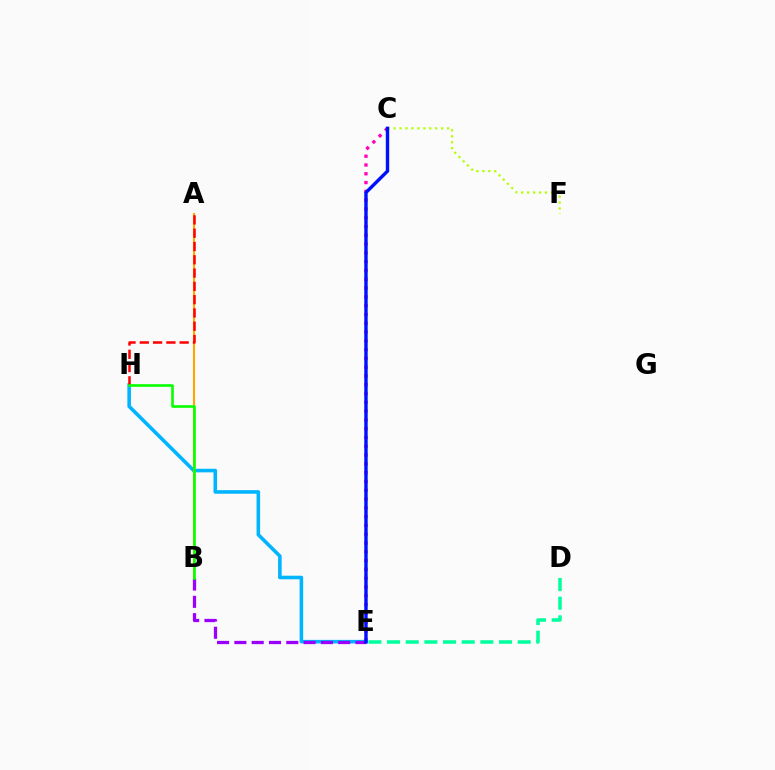{('D', 'E'): [{'color': '#00ff9d', 'line_style': 'dashed', 'thickness': 2.53}], ('C', 'E'): [{'color': '#ff00bd', 'line_style': 'dotted', 'thickness': 2.39}, {'color': '#0010ff', 'line_style': 'solid', 'thickness': 2.45}], ('E', 'H'): [{'color': '#00b5ff', 'line_style': 'solid', 'thickness': 2.57}], ('B', 'E'): [{'color': '#9b00ff', 'line_style': 'dashed', 'thickness': 2.35}], ('A', 'B'): [{'color': '#ffa500', 'line_style': 'solid', 'thickness': 1.51}], ('C', 'F'): [{'color': '#b3ff00', 'line_style': 'dotted', 'thickness': 1.62}], ('A', 'H'): [{'color': '#ff0000', 'line_style': 'dashed', 'thickness': 1.81}], ('B', 'H'): [{'color': '#08ff00', 'line_style': 'solid', 'thickness': 1.89}]}